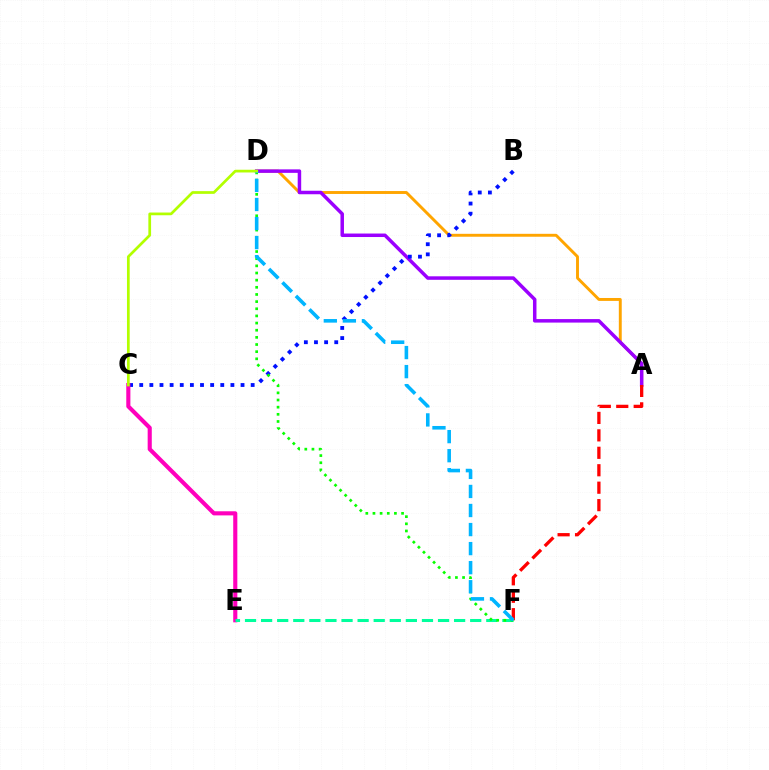{('A', 'D'): [{'color': '#ffa500', 'line_style': 'solid', 'thickness': 2.1}, {'color': '#9b00ff', 'line_style': 'solid', 'thickness': 2.52}], ('A', 'F'): [{'color': '#ff0000', 'line_style': 'dashed', 'thickness': 2.37}], ('B', 'C'): [{'color': '#0010ff', 'line_style': 'dotted', 'thickness': 2.75}], ('C', 'E'): [{'color': '#ff00bd', 'line_style': 'solid', 'thickness': 2.96}], ('E', 'F'): [{'color': '#00ff9d', 'line_style': 'dashed', 'thickness': 2.19}], ('D', 'F'): [{'color': '#08ff00', 'line_style': 'dotted', 'thickness': 1.94}, {'color': '#00b5ff', 'line_style': 'dashed', 'thickness': 2.59}], ('C', 'D'): [{'color': '#b3ff00', 'line_style': 'solid', 'thickness': 1.96}]}